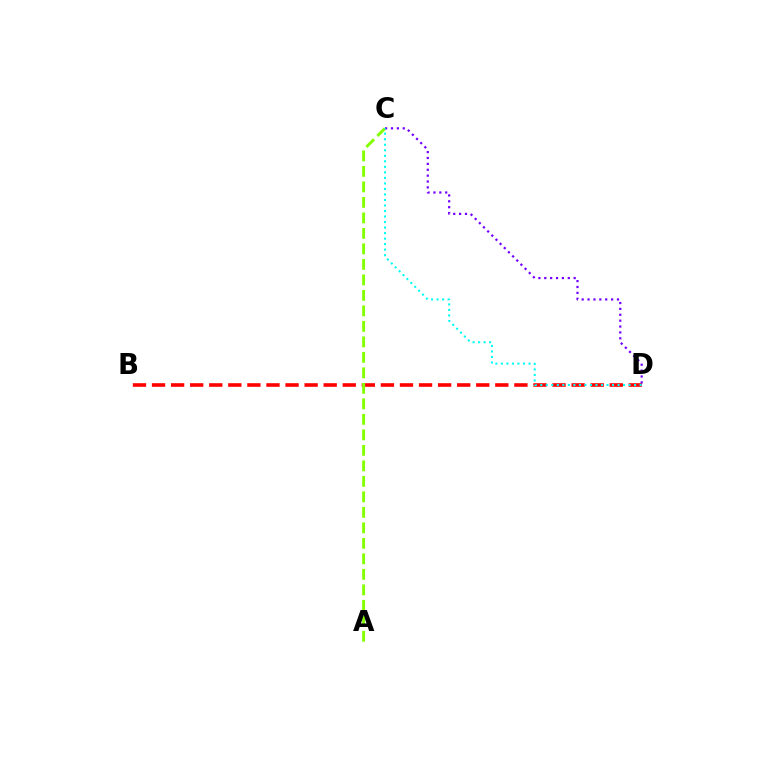{('B', 'D'): [{'color': '#ff0000', 'line_style': 'dashed', 'thickness': 2.59}], ('A', 'C'): [{'color': '#84ff00', 'line_style': 'dashed', 'thickness': 2.11}], ('C', 'D'): [{'color': '#7200ff', 'line_style': 'dotted', 'thickness': 1.6}, {'color': '#00fff6', 'line_style': 'dotted', 'thickness': 1.5}]}